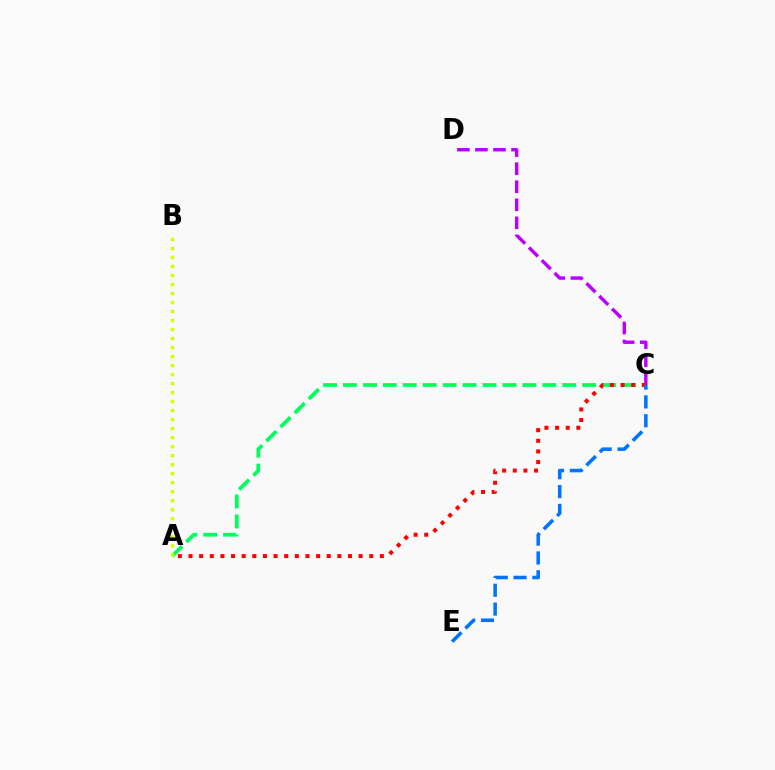{('C', 'D'): [{'color': '#b900ff', 'line_style': 'dashed', 'thickness': 2.45}], ('A', 'C'): [{'color': '#00ff5c', 'line_style': 'dashed', 'thickness': 2.71}, {'color': '#ff0000', 'line_style': 'dotted', 'thickness': 2.89}], ('A', 'B'): [{'color': '#d1ff00', 'line_style': 'dotted', 'thickness': 2.45}], ('C', 'E'): [{'color': '#0074ff', 'line_style': 'dashed', 'thickness': 2.56}]}